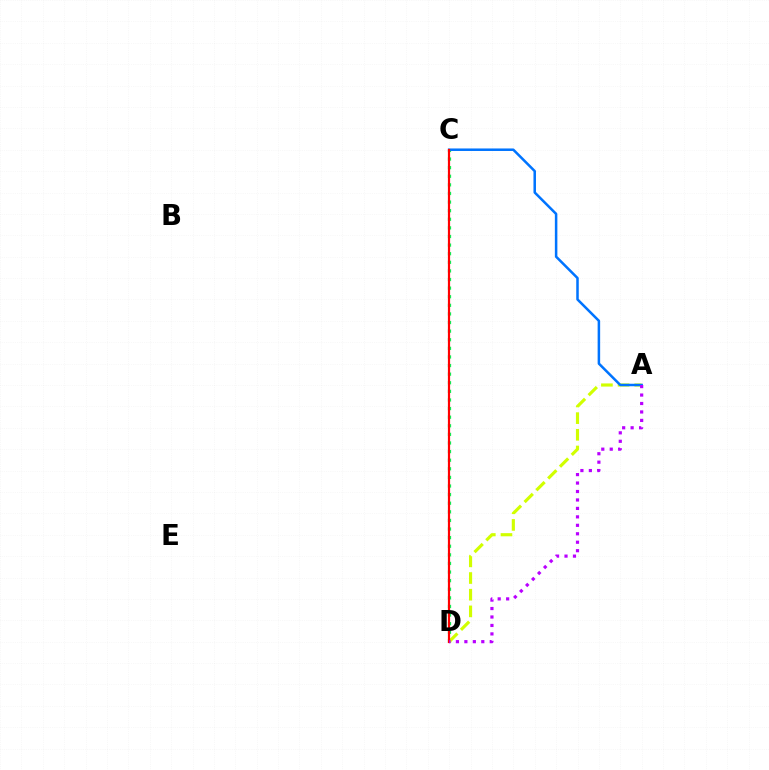{('C', 'D'): [{'color': '#00ff5c', 'line_style': 'dotted', 'thickness': 2.34}, {'color': '#ff0000', 'line_style': 'solid', 'thickness': 1.59}], ('A', 'D'): [{'color': '#d1ff00', 'line_style': 'dashed', 'thickness': 2.26}, {'color': '#b900ff', 'line_style': 'dotted', 'thickness': 2.3}], ('A', 'C'): [{'color': '#0074ff', 'line_style': 'solid', 'thickness': 1.81}]}